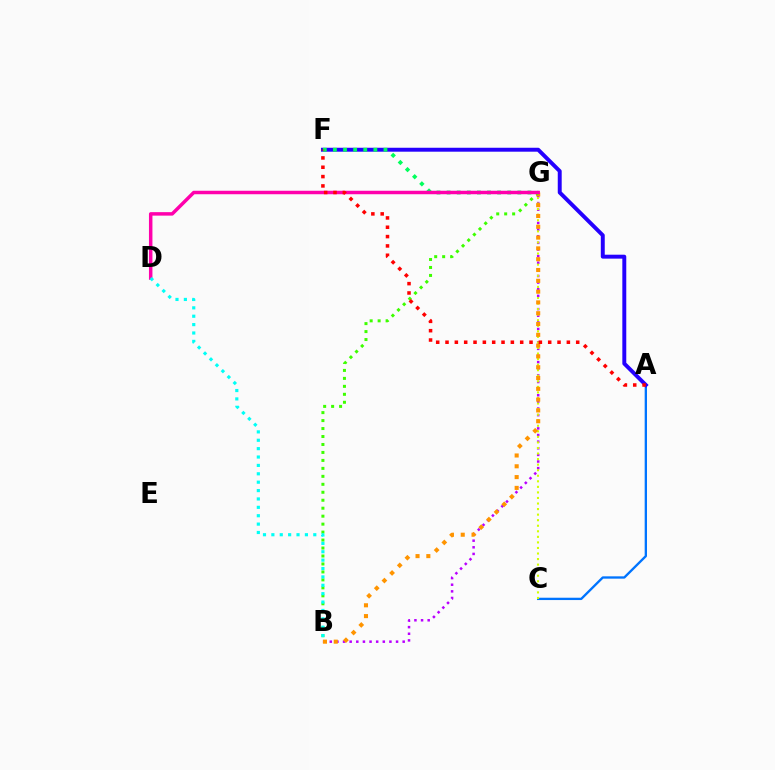{('B', 'G'): [{'color': '#b900ff', 'line_style': 'dotted', 'thickness': 1.8}, {'color': '#ff9400', 'line_style': 'dotted', 'thickness': 2.94}, {'color': '#3dff00', 'line_style': 'dotted', 'thickness': 2.16}], ('A', 'C'): [{'color': '#0074ff', 'line_style': 'solid', 'thickness': 1.68}], ('A', 'F'): [{'color': '#2500ff', 'line_style': 'solid', 'thickness': 2.84}, {'color': '#ff0000', 'line_style': 'dotted', 'thickness': 2.54}], ('C', 'G'): [{'color': '#d1ff00', 'line_style': 'dotted', 'thickness': 1.51}], ('F', 'G'): [{'color': '#00ff5c', 'line_style': 'dotted', 'thickness': 2.74}], ('D', 'G'): [{'color': '#ff00ac', 'line_style': 'solid', 'thickness': 2.51}], ('B', 'D'): [{'color': '#00fff6', 'line_style': 'dotted', 'thickness': 2.28}]}